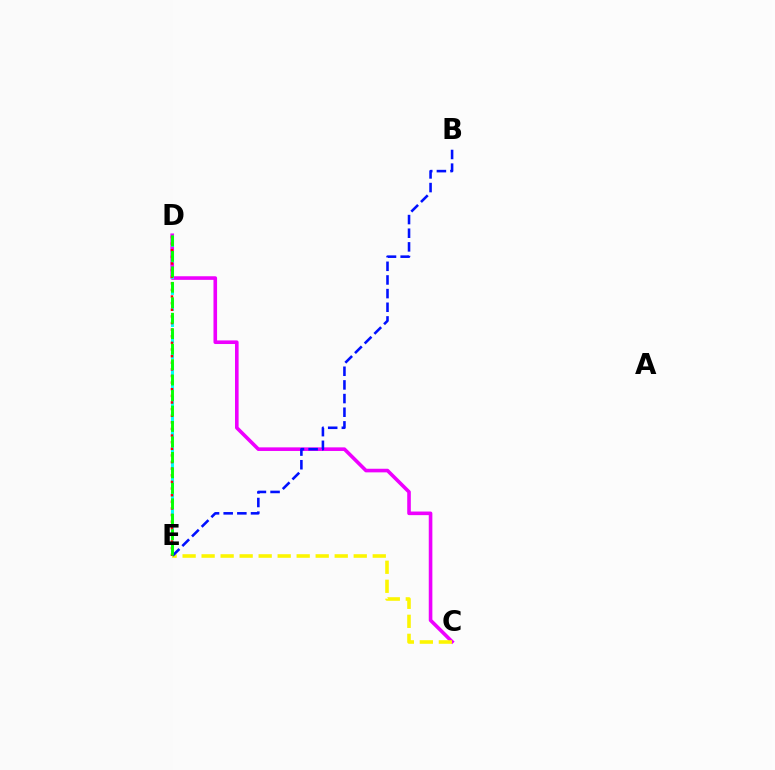{('C', 'D'): [{'color': '#ee00ff', 'line_style': 'solid', 'thickness': 2.6}], ('D', 'E'): [{'color': '#00fff6', 'line_style': 'dashed', 'thickness': 2.18}, {'color': '#ff0000', 'line_style': 'dotted', 'thickness': 1.8}, {'color': '#08ff00', 'line_style': 'dashed', 'thickness': 2.1}], ('C', 'E'): [{'color': '#fcf500', 'line_style': 'dashed', 'thickness': 2.58}], ('B', 'E'): [{'color': '#0010ff', 'line_style': 'dashed', 'thickness': 1.85}]}